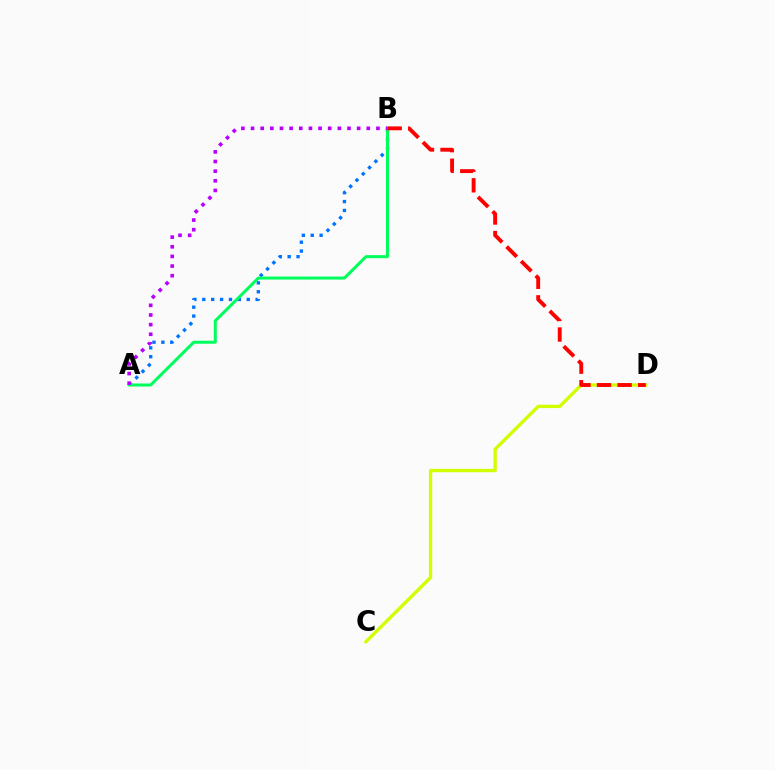{('C', 'D'): [{'color': '#d1ff00', 'line_style': 'solid', 'thickness': 2.4}], ('A', 'B'): [{'color': '#0074ff', 'line_style': 'dotted', 'thickness': 2.42}, {'color': '#00ff5c', 'line_style': 'solid', 'thickness': 2.18}, {'color': '#b900ff', 'line_style': 'dotted', 'thickness': 2.62}], ('B', 'D'): [{'color': '#ff0000', 'line_style': 'dashed', 'thickness': 2.79}]}